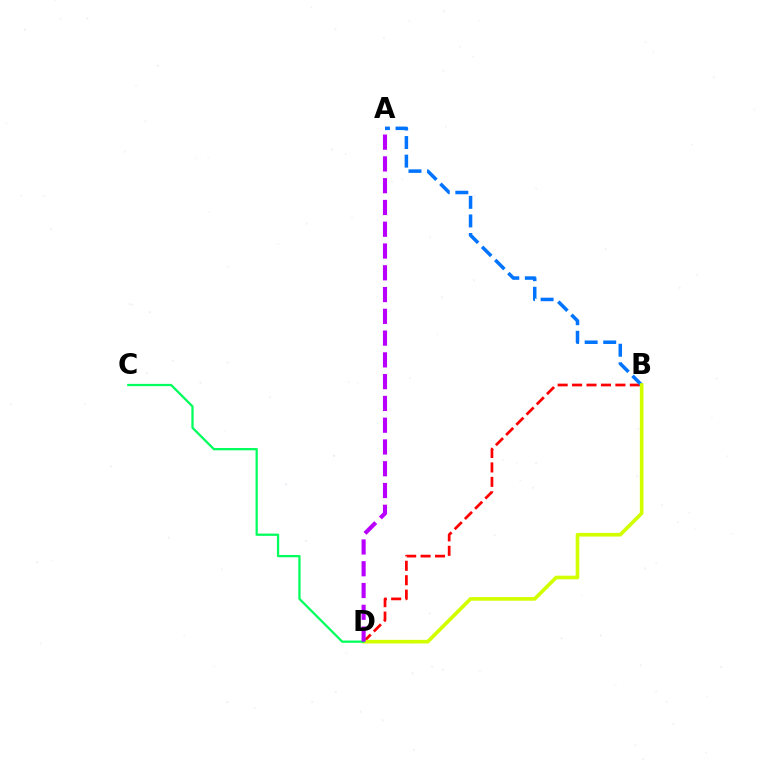{('B', 'D'): [{'color': '#ff0000', 'line_style': 'dashed', 'thickness': 1.96}, {'color': '#d1ff00', 'line_style': 'solid', 'thickness': 2.62}], ('A', 'B'): [{'color': '#0074ff', 'line_style': 'dashed', 'thickness': 2.52}], ('C', 'D'): [{'color': '#00ff5c', 'line_style': 'solid', 'thickness': 1.63}], ('A', 'D'): [{'color': '#b900ff', 'line_style': 'dashed', 'thickness': 2.96}]}